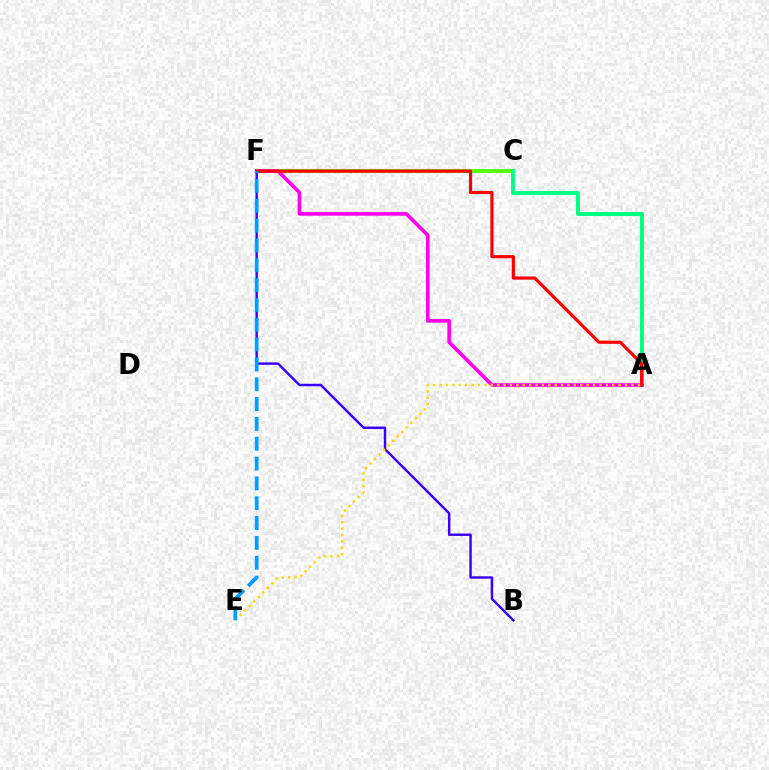{('C', 'F'): [{'color': '#4fff00', 'line_style': 'solid', 'thickness': 2.73}], ('A', 'C'): [{'color': '#00ff86', 'line_style': 'solid', 'thickness': 2.88}], ('A', 'F'): [{'color': '#ff00ed', 'line_style': 'solid', 'thickness': 2.61}, {'color': '#ff0000', 'line_style': 'solid', 'thickness': 2.29}], ('B', 'F'): [{'color': '#3700ff', 'line_style': 'solid', 'thickness': 1.75}], ('A', 'E'): [{'color': '#ffd500', 'line_style': 'dotted', 'thickness': 1.74}], ('E', 'F'): [{'color': '#009eff', 'line_style': 'dashed', 'thickness': 2.69}]}